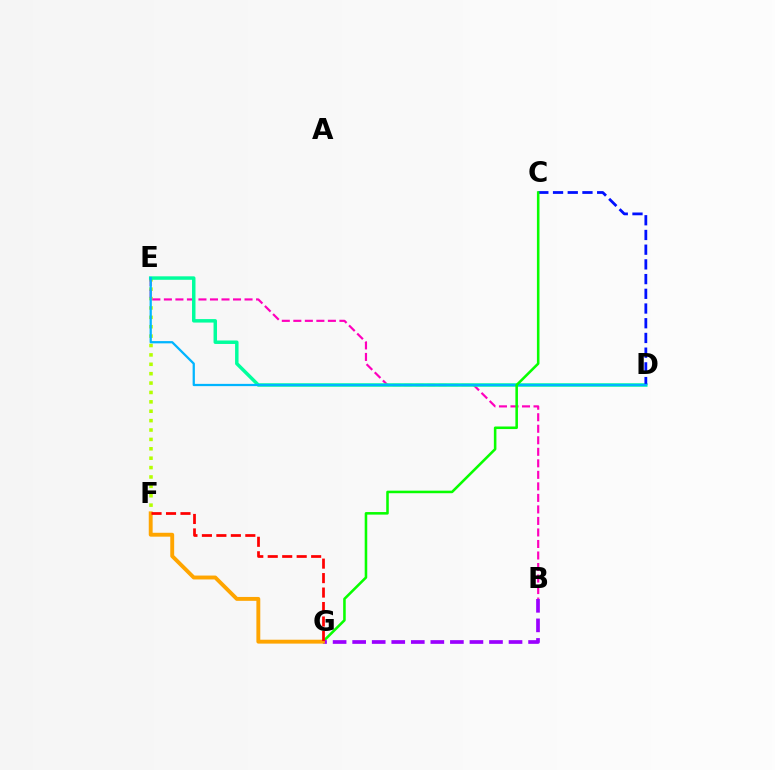{('E', 'F'): [{'color': '#b3ff00', 'line_style': 'dotted', 'thickness': 2.55}], ('B', 'E'): [{'color': '#ff00bd', 'line_style': 'dashed', 'thickness': 1.57}], ('D', 'E'): [{'color': '#00ff9d', 'line_style': 'solid', 'thickness': 2.5}, {'color': '#00b5ff', 'line_style': 'solid', 'thickness': 1.62}], ('C', 'D'): [{'color': '#0010ff', 'line_style': 'dashed', 'thickness': 2.0}], ('C', 'G'): [{'color': '#08ff00', 'line_style': 'solid', 'thickness': 1.84}], ('B', 'G'): [{'color': '#9b00ff', 'line_style': 'dashed', 'thickness': 2.66}], ('F', 'G'): [{'color': '#ffa500', 'line_style': 'solid', 'thickness': 2.8}, {'color': '#ff0000', 'line_style': 'dashed', 'thickness': 1.97}]}